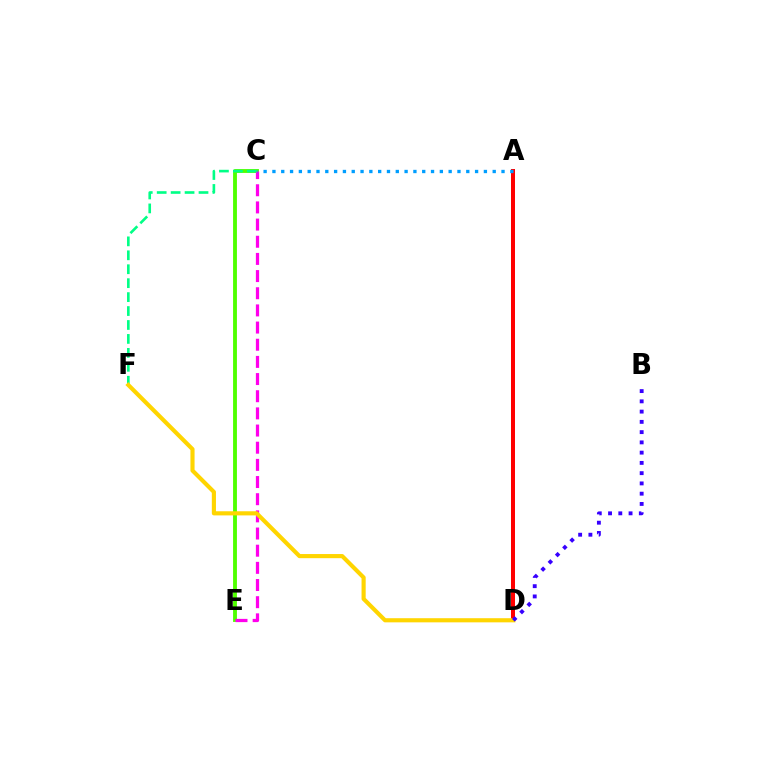{('A', 'D'): [{'color': '#ff0000', 'line_style': 'solid', 'thickness': 2.88}], ('C', 'E'): [{'color': '#4fff00', 'line_style': 'solid', 'thickness': 2.78}, {'color': '#ff00ed', 'line_style': 'dashed', 'thickness': 2.33}], ('C', 'F'): [{'color': '#00ff86', 'line_style': 'dashed', 'thickness': 1.89}], ('A', 'C'): [{'color': '#009eff', 'line_style': 'dotted', 'thickness': 2.39}], ('D', 'F'): [{'color': '#ffd500', 'line_style': 'solid', 'thickness': 2.98}], ('B', 'D'): [{'color': '#3700ff', 'line_style': 'dotted', 'thickness': 2.79}]}